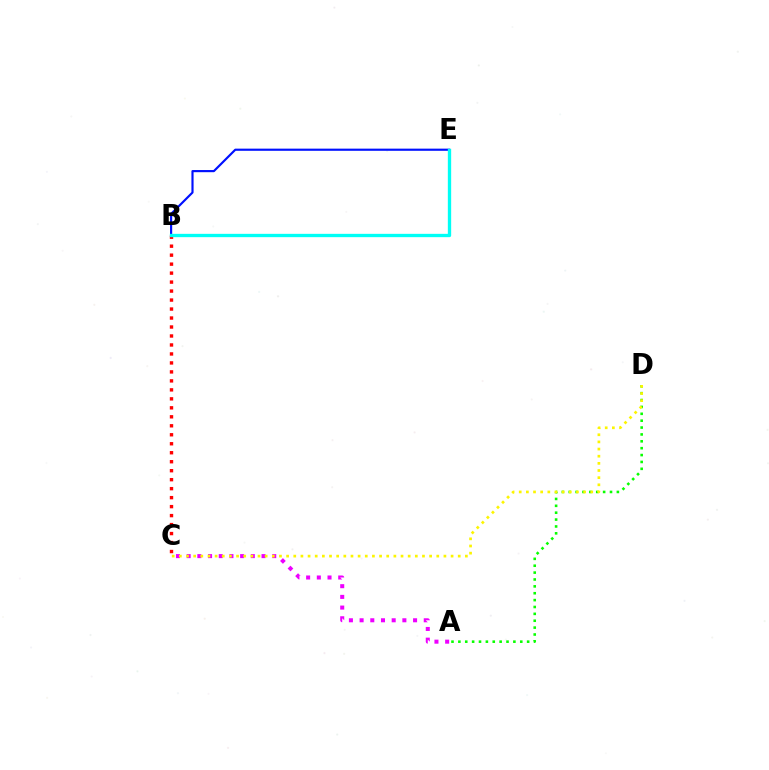{('A', 'C'): [{'color': '#ee00ff', 'line_style': 'dotted', 'thickness': 2.91}], ('B', 'E'): [{'color': '#0010ff', 'line_style': 'solid', 'thickness': 1.55}, {'color': '#00fff6', 'line_style': 'solid', 'thickness': 2.39}], ('A', 'D'): [{'color': '#08ff00', 'line_style': 'dotted', 'thickness': 1.87}], ('B', 'C'): [{'color': '#ff0000', 'line_style': 'dotted', 'thickness': 2.44}], ('C', 'D'): [{'color': '#fcf500', 'line_style': 'dotted', 'thickness': 1.94}]}